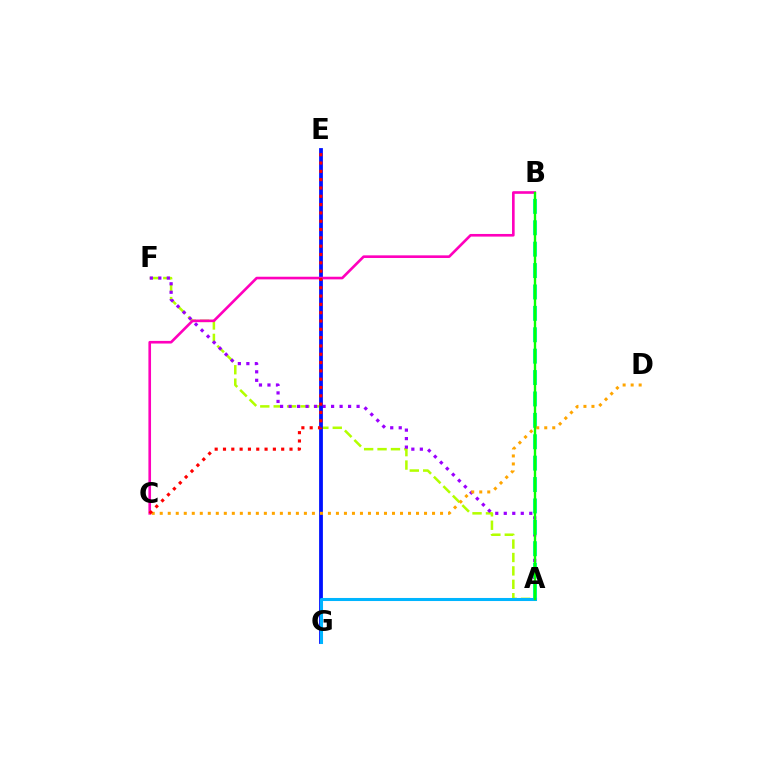{('A', 'F'): [{'color': '#b3ff00', 'line_style': 'dashed', 'thickness': 1.82}, {'color': '#9b00ff', 'line_style': 'dotted', 'thickness': 2.31}], ('E', 'G'): [{'color': '#0010ff', 'line_style': 'solid', 'thickness': 2.73}], ('B', 'C'): [{'color': '#ff00bd', 'line_style': 'solid', 'thickness': 1.9}], ('A', 'B'): [{'color': '#00ff9d', 'line_style': 'dashed', 'thickness': 2.91}, {'color': '#08ff00', 'line_style': 'solid', 'thickness': 1.71}], ('C', 'D'): [{'color': '#ffa500', 'line_style': 'dotted', 'thickness': 2.18}], ('A', 'G'): [{'color': '#00b5ff', 'line_style': 'solid', 'thickness': 2.2}], ('C', 'E'): [{'color': '#ff0000', 'line_style': 'dotted', 'thickness': 2.26}]}